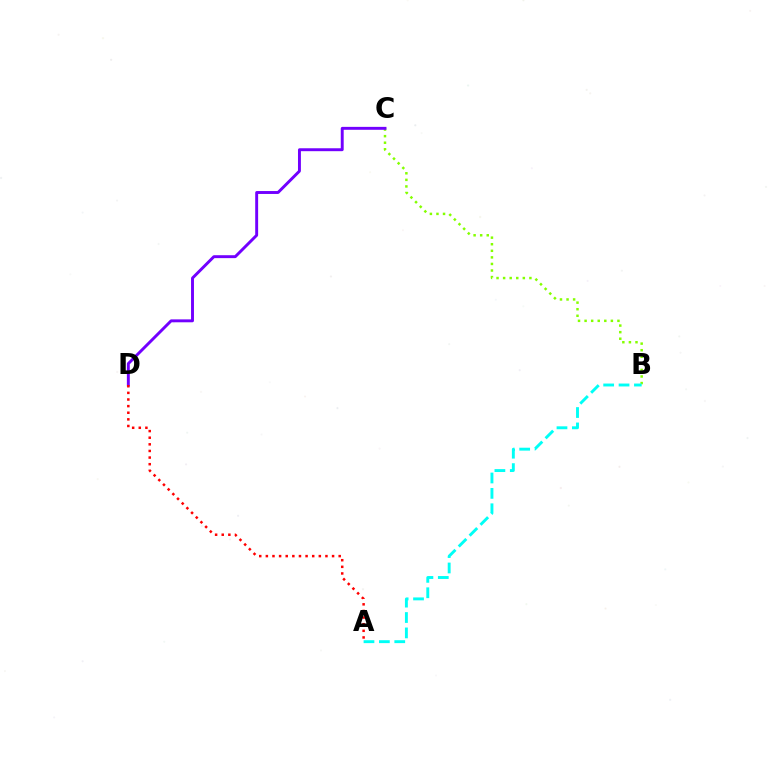{('B', 'C'): [{'color': '#84ff00', 'line_style': 'dotted', 'thickness': 1.79}], ('A', 'B'): [{'color': '#00fff6', 'line_style': 'dashed', 'thickness': 2.09}], ('C', 'D'): [{'color': '#7200ff', 'line_style': 'solid', 'thickness': 2.1}], ('A', 'D'): [{'color': '#ff0000', 'line_style': 'dotted', 'thickness': 1.8}]}